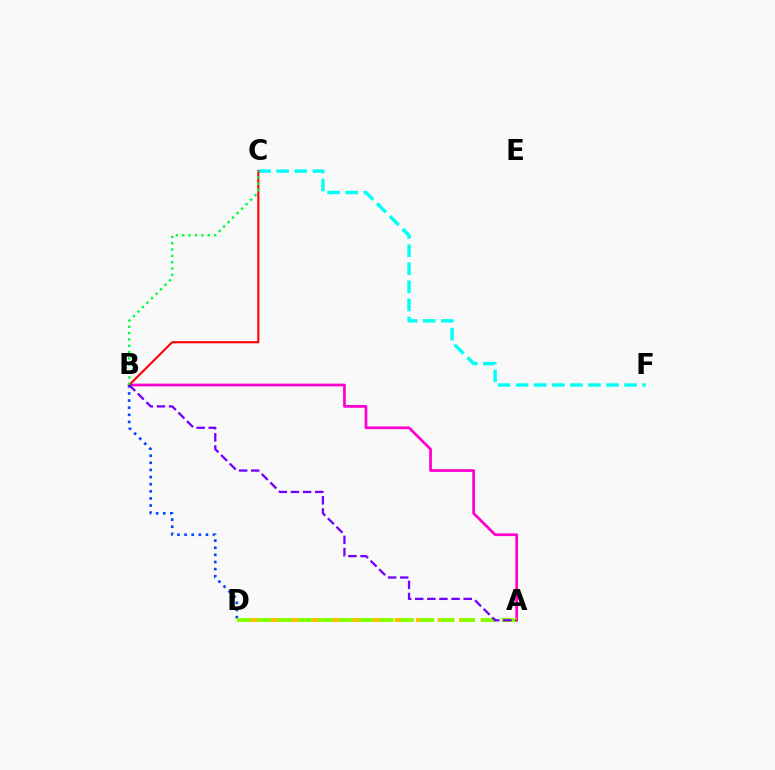{('A', 'B'): [{'color': '#ff00cf', 'line_style': 'solid', 'thickness': 1.96}, {'color': '#7200ff', 'line_style': 'dashed', 'thickness': 1.65}], ('A', 'D'): [{'color': '#ffbd00', 'line_style': 'dashed', 'thickness': 2.92}, {'color': '#84ff00', 'line_style': 'dashed', 'thickness': 2.76}], ('B', 'D'): [{'color': '#004bff', 'line_style': 'dotted', 'thickness': 1.93}], ('C', 'F'): [{'color': '#00fff6', 'line_style': 'dashed', 'thickness': 2.45}], ('B', 'C'): [{'color': '#ff0000', 'line_style': 'solid', 'thickness': 1.51}, {'color': '#00ff39', 'line_style': 'dotted', 'thickness': 1.72}]}